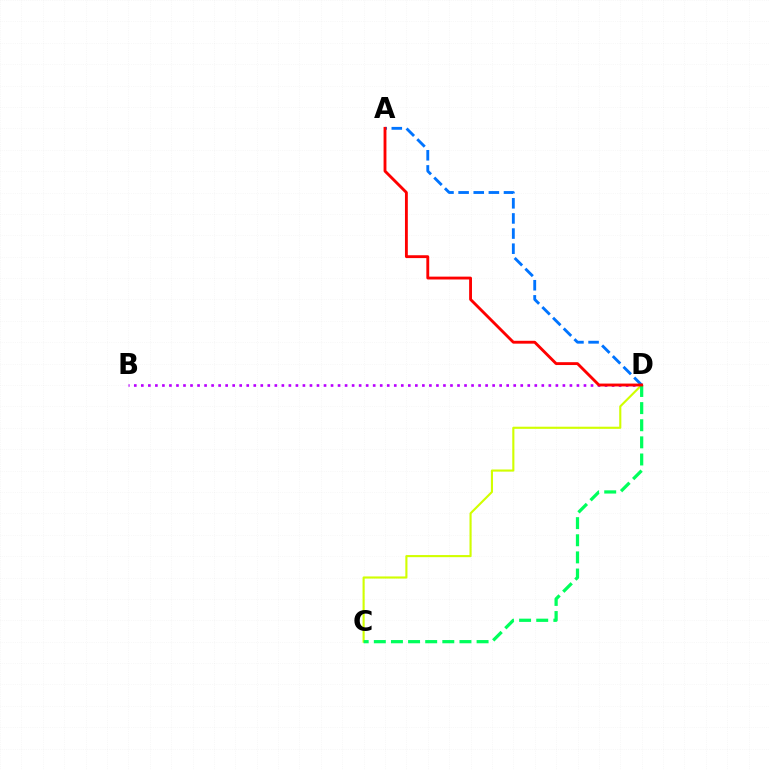{('C', 'D'): [{'color': '#d1ff00', 'line_style': 'solid', 'thickness': 1.53}, {'color': '#00ff5c', 'line_style': 'dashed', 'thickness': 2.33}], ('B', 'D'): [{'color': '#b900ff', 'line_style': 'dotted', 'thickness': 1.91}], ('A', 'D'): [{'color': '#0074ff', 'line_style': 'dashed', 'thickness': 2.06}, {'color': '#ff0000', 'line_style': 'solid', 'thickness': 2.06}]}